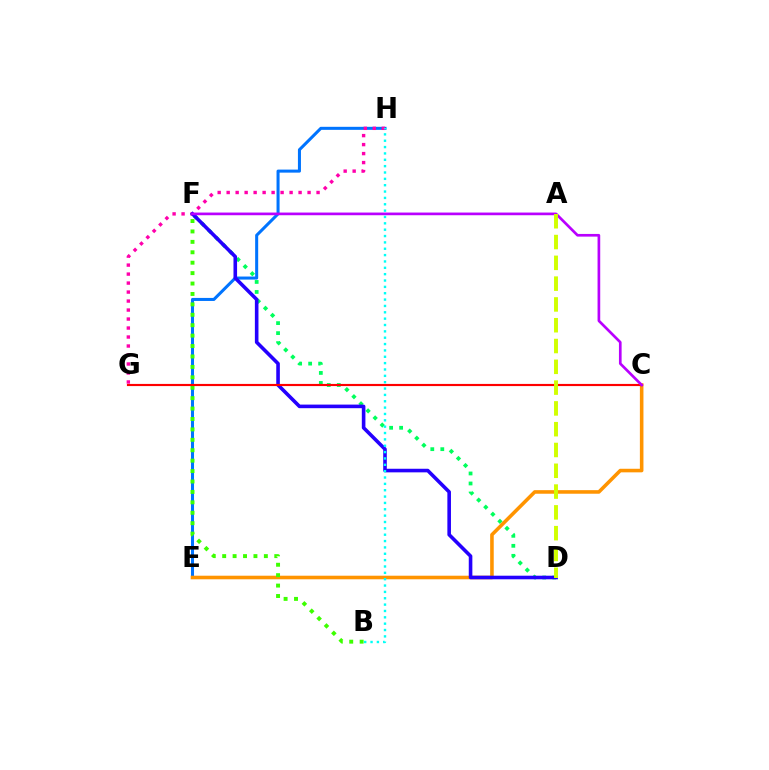{('E', 'H'): [{'color': '#0074ff', 'line_style': 'solid', 'thickness': 2.19}], ('D', 'F'): [{'color': '#00ff5c', 'line_style': 'dotted', 'thickness': 2.72}, {'color': '#2500ff', 'line_style': 'solid', 'thickness': 2.59}], ('C', 'E'): [{'color': '#ff9400', 'line_style': 'solid', 'thickness': 2.57}], ('B', 'F'): [{'color': '#3dff00', 'line_style': 'dotted', 'thickness': 2.83}], ('G', 'H'): [{'color': '#ff00ac', 'line_style': 'dotted', 'thickness': 2.44}], ('C', 'G'): [{'color': '#ff0000', 'line_style': 'solid', 'thickness': 1.55}], ('B', 'H'): [{'color': '#00fff6', 'line_style': 'dotted', 'thickness': 1.73}], ('C', 'F'): [{'color': '#b900ff', 'line_style': 'solid', 'thickness': 1.92}], ('A', 'D'): [{'color': '#d1ff00', 'line_style': 'dashed', 'thickness': 2.82}]}